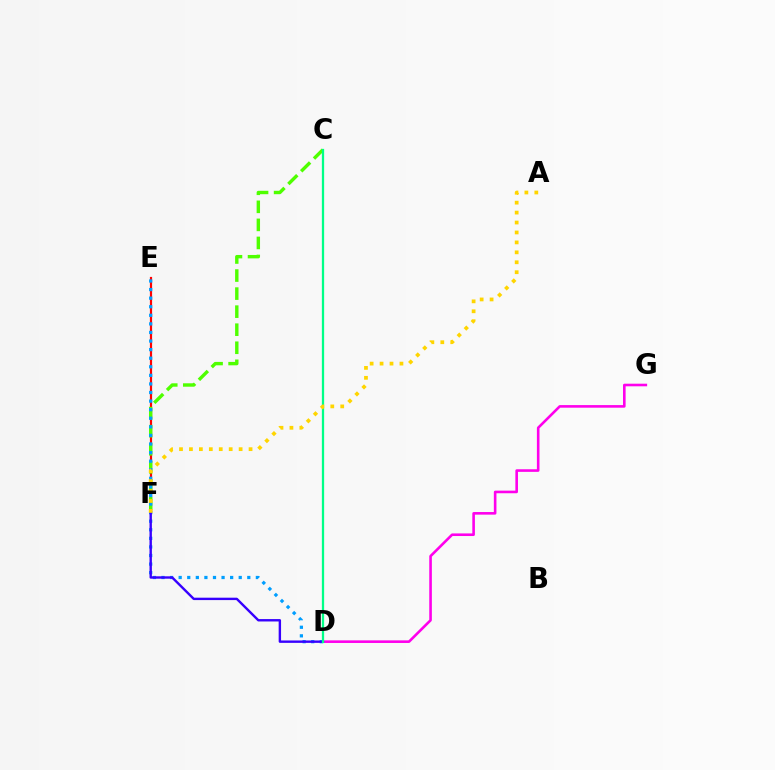{('E', 'F'): [{'color': '#ff0000', 'line_style': 'solid', 'thickness': 1.58}], ('C', 'F'): [{'color': '#4fff00', 'line_style': 'dashed', 'thickness': 2.45}], ('D', 'G'): [{'color': '#ff00ed', 'line_style': 'solid', 'thickness': 1.88}], ('D', 'E'): [{'color': '#009eff', 'line_style': 'dotted', 'thickness': 2.33}], ('D', 'F'): [{'color': '#3700ff', 'line_style': 'solid', 'thickness': 1.72}], ('C', 'D'): [{'color': '#00ff86', 'line_style': 'solid', 'thickness': 1.63}], ('A', 'F'): [{'color': '#ffd500', 'line_style': 'dotted', 'thickness': 2.7}]}